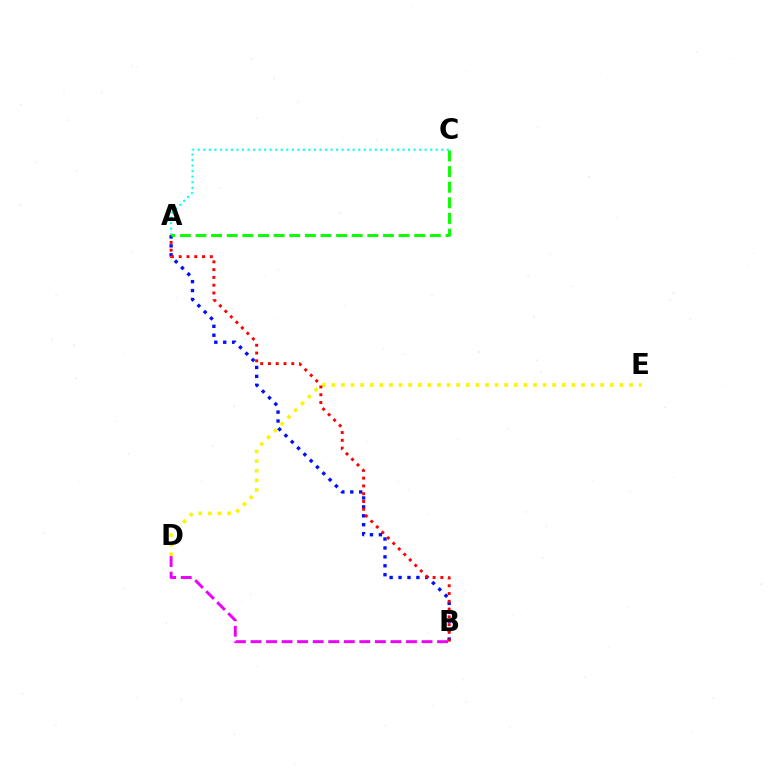{('D', 'E'): [{'color': '#fcf500', 'line_style': 'dotted', 'thickness': 2.61}], ('A', 'C'): [{'color': '#00fff6', 'line_style': 'dotted', 'thickness': 1.5}, {'color': '#08ff00', 'line_style': 'dashed', 'thickness': 2.12}], ('A', 'B'): [{'color': '#0010ff', 'line_style': 'dotted', 'thickness': 2.42}, {'color': '#ff0000', 'line_style': 'dotted', 'thickness': 2.11}], ('B', 'D'): [{'color': '#ee00ff', 'line_style': 'dashed', 'thickness': 2.11}]}